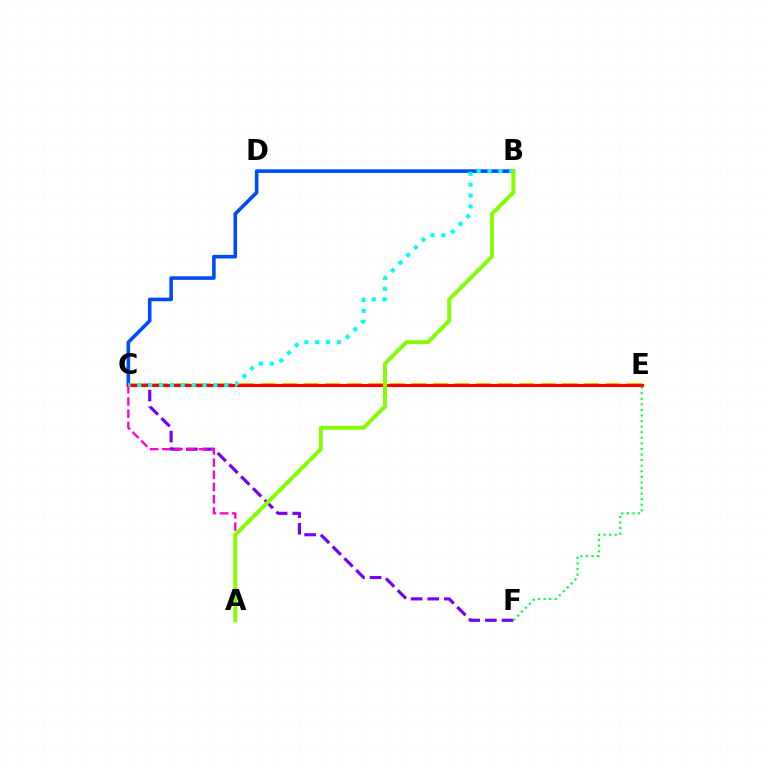{('C', 'F'): [{'color': '#7200ff', 'line_style': 'dashed', 'thickness': 2.26}], ('C', 'E'): [{'color': '#ffbd00', 'line_style': 'dashed', 'thickness': 2.93}, {'color': '#ff0000', 'line_style': 'solid', 'thickness': 2.26}], ('B', 'C'): [{'color': '#004bff', 'line_style': 'solid', 'thickness': 2.59}, {'color': '#00fff6', 'line_style': 'dotted', 'thickness': 2.95}], ('E', 'F'): [{'color': '#00ff39', 'line_style': 'dotted', 'thickness': 1.52}], ('A', 'C'): [{'color': '#ff00cf', 'line_style': 'dashed', 'thickness': 1.66}], ('A', 'B'): [{'color': '#84ff00', 'line_style': 'solid', 'thickness': 2.81}]}